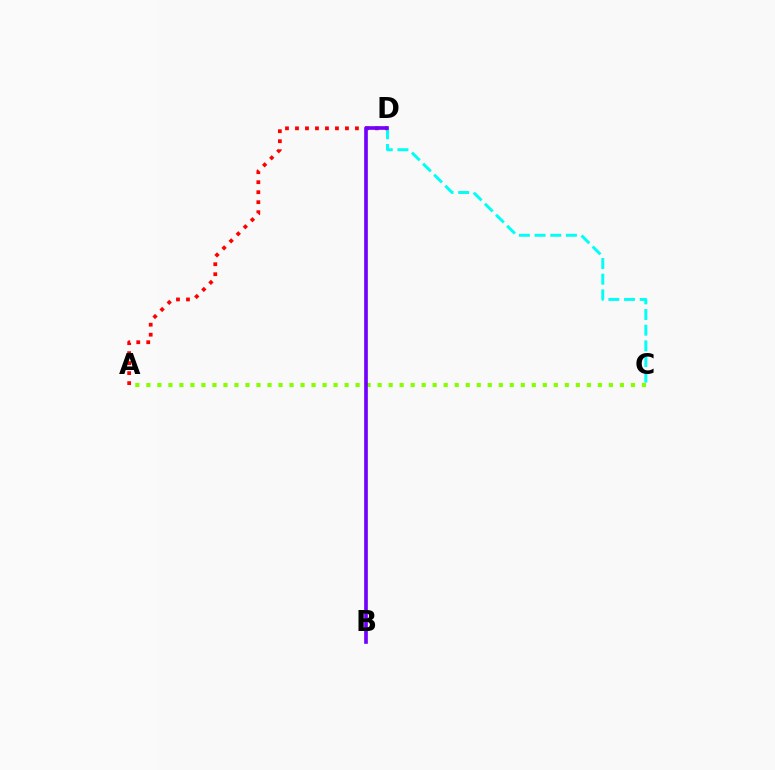{('C', 'D'): [{'color': '#00fff6', 'line_style': 'dashed', 'thickness': 2.13}], ('A', 'C'): [{'color': '#84ff00', 'line_style': 'dotted', 'thickness': 2.99}], ('A', 'D'): [{'color': '#ff0000', 'line_style': 'dotted', 'thickness': 2.72}], ('B', 'D'): [{'color': '#7200ff', 'line_style': 'solid', 'thickness': 2.63}]}